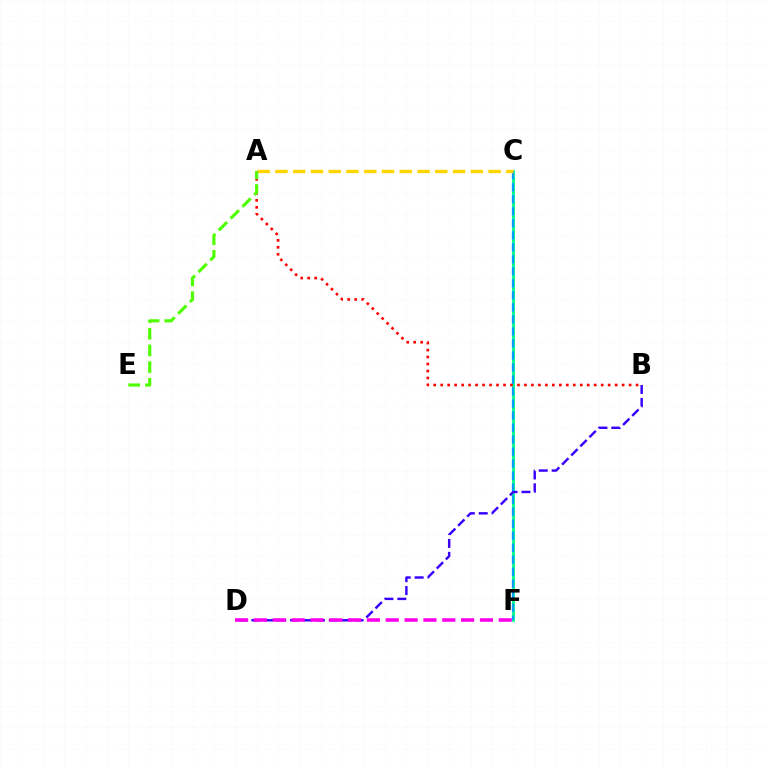{('C', 'F'): [{'color': '#00ff86', 'line_style': 'solid', 'thickness': 2.01}, {'color': '#009eff', 'line_style': 'dashed', 'thickness': 1.63}], ('A', 'B'): [{'color': '#ff0000', 'line_style': 'dotted', 'thickness': 1.9}], ('B', 'D'): [{'color': '#3700ff', 'line_style': 'dashed', 'thickness': 1.75}], ('D', 'F'): [{'color': '#ff00ed', 'line_style': 'dashed', 'thickness': 2.56}], ('A', 'C'): [{'color': '#ffd500', 'line_style': 'dashed', 'thickness': 2.41}], ('A', 'E'): [{'color': '#4fff00', 'line_style': 'dashed', 'thickness': 2.27}]}